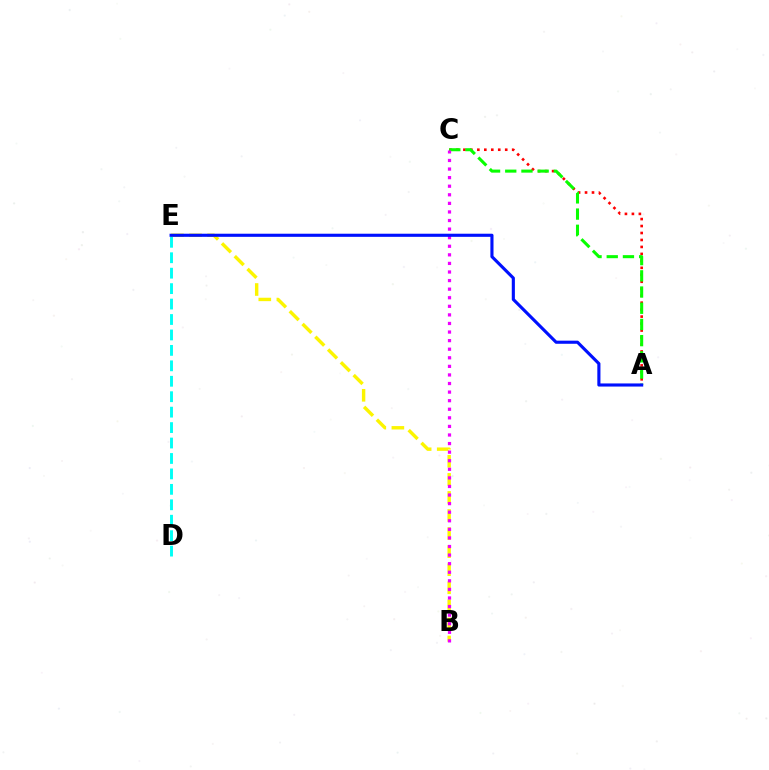{('A', 'C'): [{'color': '#ff0000', 'line_style': 'dotted', 'thickness': 1.89}, {'color': '#08ff00', 'line_style': 'dashed', 'thickness': 2.2}], ('B', 'E'): [{'color': '#fcf500', 'line_style': 'dashed', 'thickness': 2.45}], ('D', 'E'): [{'color': '#00fff6', 'line_style': 'dashed', 'thickness': 2.1}], ('B', 'C'): [{'color': '#ee00ff', 'line_style': 'dotted', 'thickness': 2.33}], ('A', 'E'): [{'color': '#0010ff', 'line_style': 'solid', 'thickness': 2.25}]}